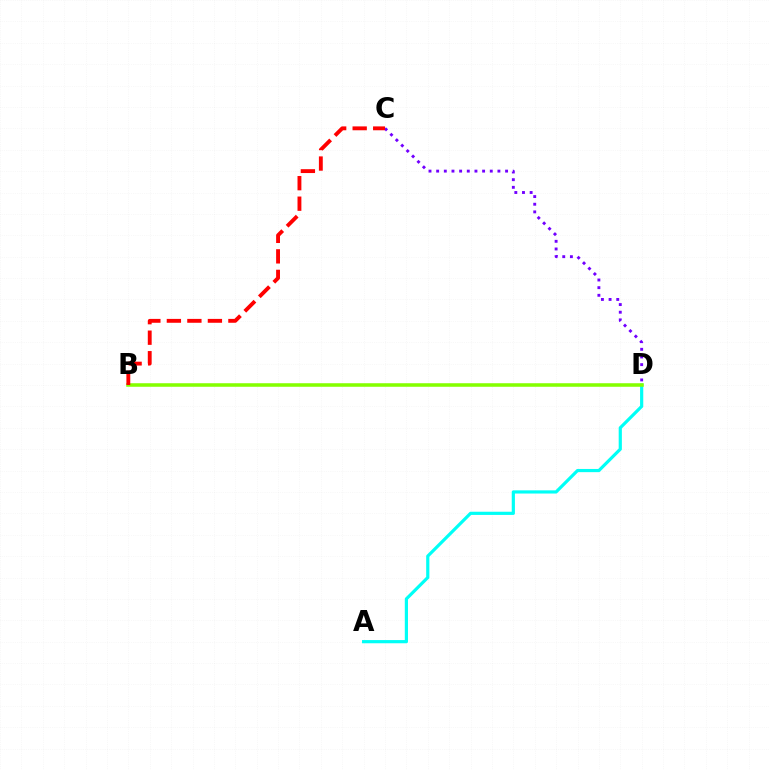{('A', 'D'): [{'color': '#00fff6', 'line_style': 'solid', 'thickness': 2.3}], ('B', 'D'): [{'color': '#84ff00', 'line_style': 'solid', 'thickness': 2.55}], ('C', 'D'): [{'color': '#7200ff', 'line_style': 'dotted', 'thickness': 2.08}], ('B', 'C'): [{'color': '#ff0000', 'line_style': 'dashed', 'thickness': 2.79}]}